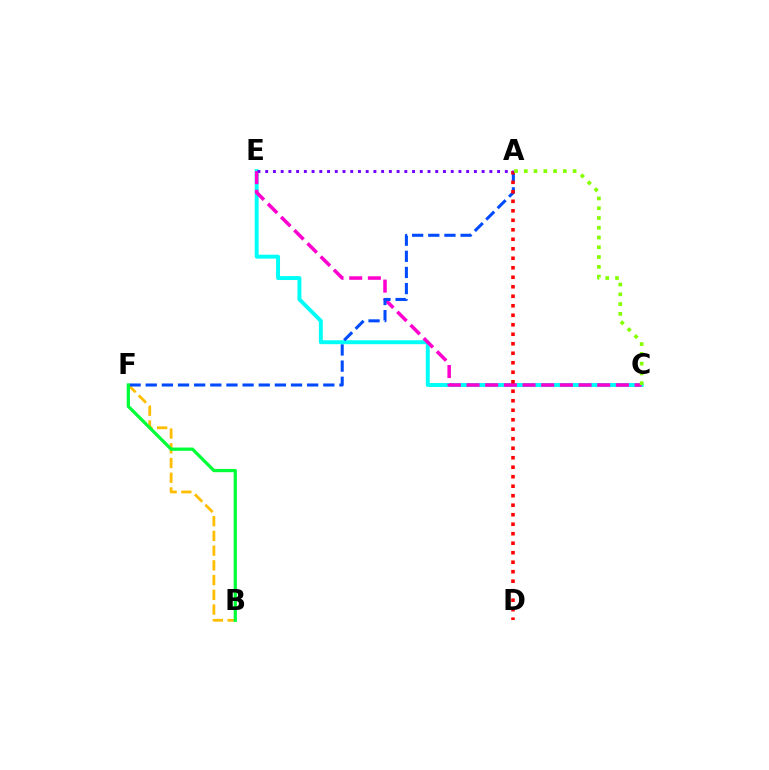{('C', 'E'): [{'color': '#00fff6', 'line_style': 'solid', 'thickness': 2.83}, {'color': '#ff00cf', 'line_style': 'dashed', 'thickness': 2.54}], ('B', 'F'): [{'color': '#ffbd00', 'line_style': 'dashed', 'thickness': 2.0}, {'color': '#00ff39', 'line_style': 'solid', 'thickness': 2.34}], ('A', 'F'): [{'color': '#004bff', 'line_style': 'dashed', 'thickness': 2.19}], ('A', 'D'): [{'color': '#ff0000', 'line_style': 'dotted', 'thickness': 2.58}], ('A', 'C'): [{'color': '#84ff00', 'line_style': 'dotted', 'thickness': 2.65}], ('A', 'E'): [{'color': '#7200ff', 'line_style': 'dotted', 'thickness': 2.1}]}